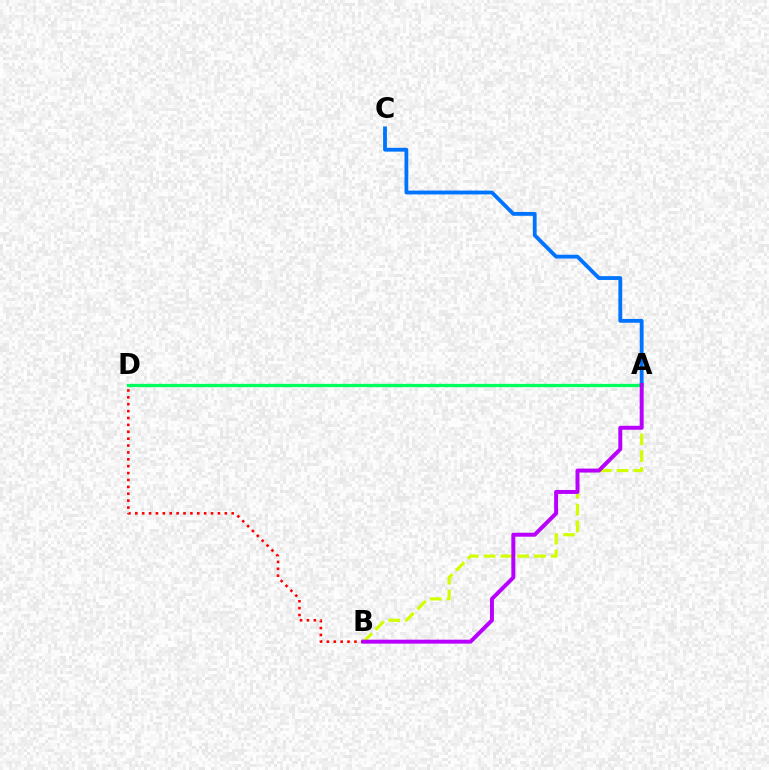{('A', 'C'): [{'color': '#0074ff', 'line_style': 'solid', 'thickness': 2.75}], ('A', 'B'): [{'color': '#d1ff00', 'line_style': 'dashed', 'thickness': 2.28}, {'color': '#b900ff', 'line_style': 'solid', 'thickness': 2.85}], ('B', 'D'): [{'color': '#ff0000', 'line_style': 'dotted', 'thickness': 1.87}], ('A', 'D'): [{'color': '#00ff5c', 'line_style': 'solid', 'thickness': 2.35}]}